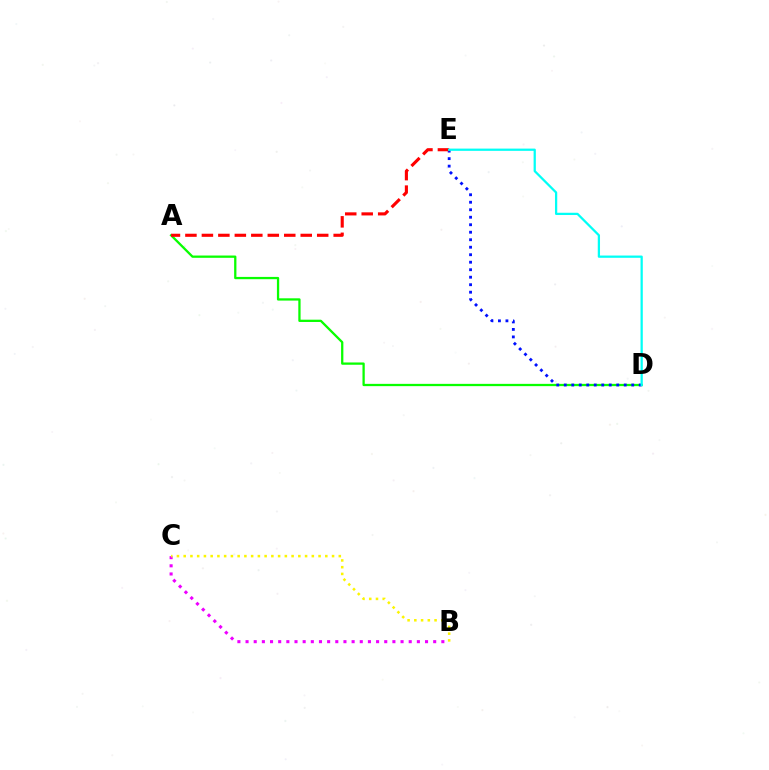{('A', 'D'): [{'color': '#08ff00', 'line_style': 'solid', 'thickness': 1.64}], ('D', 'E'): [{'color': '#0010ff', 'line_style': 'dotted', 'thickness': 2.04}, {'color': '#00fff6', 'line_style': 'solid', 'thickness': 1.62}], ('A', 'E'): [{'color': '#ff0000', 'line_style': 'dashed', 'thickness': 2.24}], ('B', 'C'): [{'color': '#ee00ff', 'line_style': 'dotted', 'thickness': 2.22}, {'color': '#fcf500', 'line_style': 'dotted', 'thickness': 1.83}]}